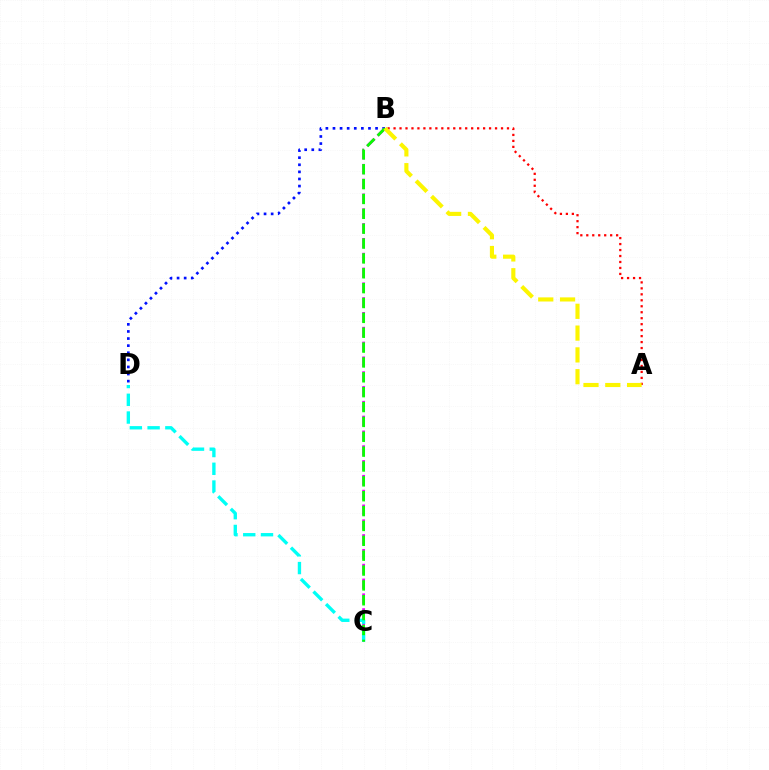{('B', 'D'): [{'color': '#0010ff', 'line_style': 'dotted', 'thickness': 1.93}], ('B', 'C'): [{'color': '#ee00ff', 'line_style': 'dashed', 'thickness': 2.01}, {'color': '#08ff00', 'line_style': 'dashed', 'thickness': 2.02}], ('A', 'B'): [{'color': '#ff0000', 'line_style': 'dotted', 'thickness': 1.62}, {'color': '#fcf500', 'line_style': 'dashed', 'thickness': 2.96}], ('C', 'D'): [{'color': '#00fff6', 'line_style': 'dashed', 'thickness': 2.41}]}